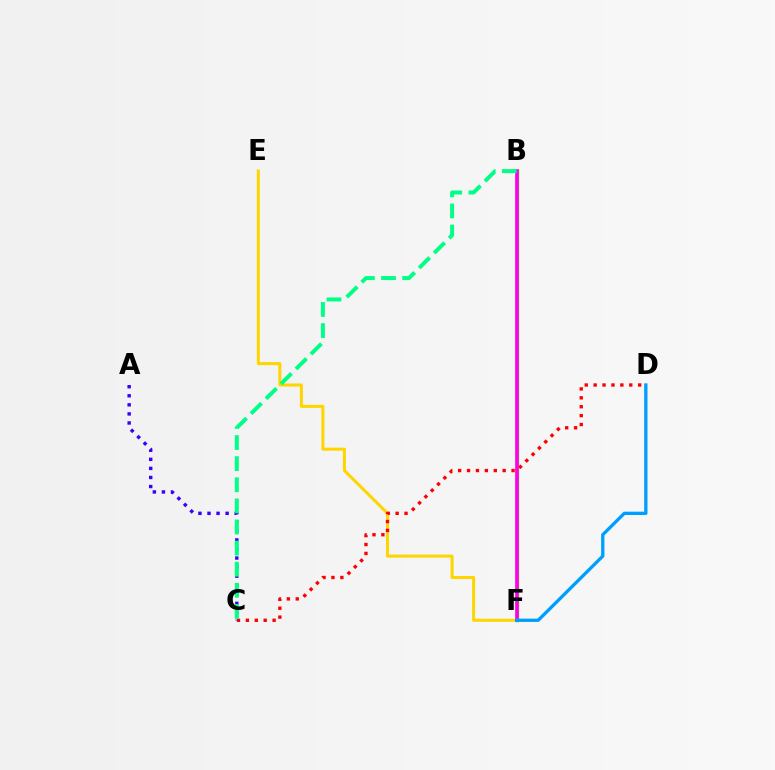{('E', 'F'): [{'color': '#ffd500', 'line_style': 'solid', 'thickness': 2.18}], ('B', 'F'): [{'color': '#4fff00', 'line_style': 'solid', 'thickness': 2.5}, {'color': '#ff00ed', 'line_style': 'solid', 'thickness': 2.63}], ('C', 'D'): [{'color': '#ff0000', 'line_style': 'dotted', 'thickness': 2.42}], ('A', 'C'): [{'color': '#3700ff', 'line_style': 'dotted', 'thickness': 2.46}], ('B', 'C'): [{'color': '#00ff86', 'line_style': 'dashed', 'thickness': 2.87}], ('D', 'F'): [{'color': '#009eff', 'line_style': 'solid', 'thickness': 2.38}]}